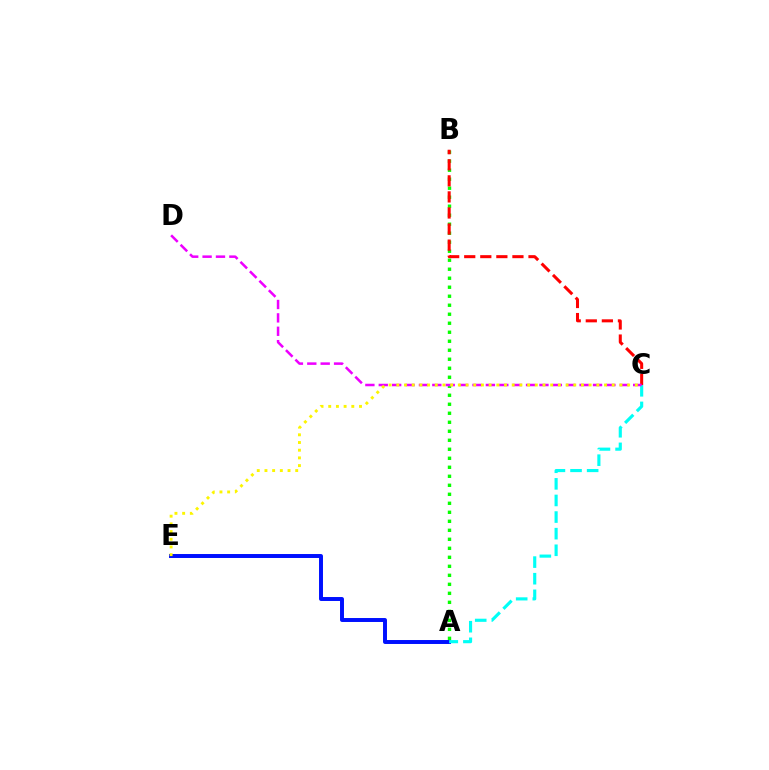{('A', 'B'): [{'color': '#08ff00', 'line_style': 'dotted', 'thickness': 2.45}], ('A', 'E'): [{'color': '#0010ff', 'line_style': 'solid', 'thickness': 2.85}], ('B', 'C'): [{'color': '#ff0000', 'line_style': 'dashed', 'thickness': 2.18}], ('A', 'C'): [{'color': '#00fff6', 'line_style': 'dashed', 'thickness': 2.26}], ('C', 'D'): [{'color': '#ee00ff', 'line_style': 'dashed', 'thickness': 1.82}], ('C', 'E'): [{'color': '#fcf500', 'line_style': 'dotted', 'thickness': 2.09}]}